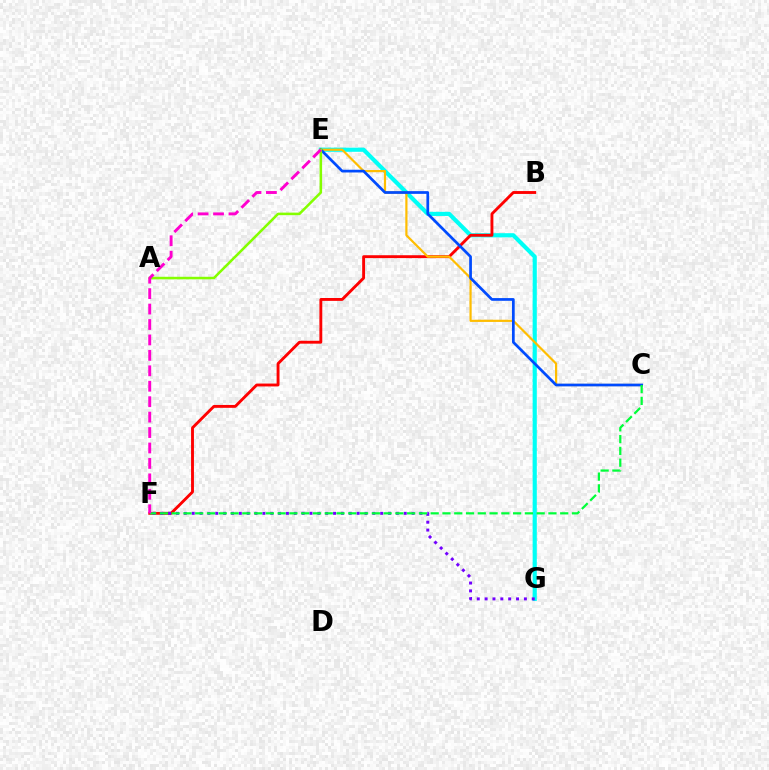{('E', 'G'): [{'color': '#00fff6', 'line_style': 'solid', 'thickness': 3.0}], ('B', 'F'): [{'color': '#ff0000', 'line_style': 'solid', 'thickness': 2.07}], ('C', 'E'): [{'color': '#ffbd00', 'line_style': 'solid', 'thickness': 1.58}, {'color': '#004bff', 'line_style': 'solid', 'thickness': 1.96}], ('F', 'G'): [{'color': '#7200ff', 'line_style': 'dotted', 'thickness': 2.13}], ('A', 'E'): [{'color': '#84ff00', 'line_style': 'solid', 'thickness': 1.83}], ('C', 'F'): [{'color': '#00ff39', 'line_style': 'dashed', 'thickness': 1.6}], ('E', 'F'): [{'color': '#ff00cf', 'line_style': 'dashed', 'thickness': 2.1}]}